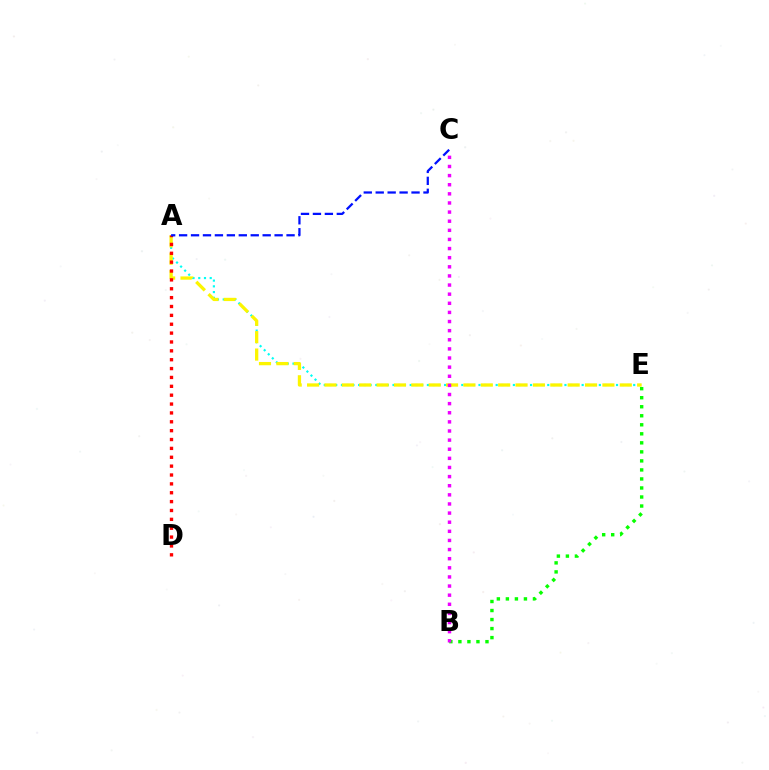{('B', 'E'): [{'color': '#08ff00', 'line_style': 'dotted', 'thickness': 2.45}], ('A', 'E'): [{'color': '#00fff6', 'line_style': 'dotted', 'thickness': 1.56}, {'color': '#fcf500', 'line_style': 'dashed', 'thickness': 2.36}], ('A', 'D'): [{'color': '#ff0000', 'line_style': 'dotted', 'thickness': 2.41}], ('B', 'C'): [{'color': '#ee00ff', 'line_style': 'dotted', 'thickness': 2.48}], ('A', 'C'): [{'color': '#0010ff', 'line_style': 'dashed', 'thickness': 1.62}]}